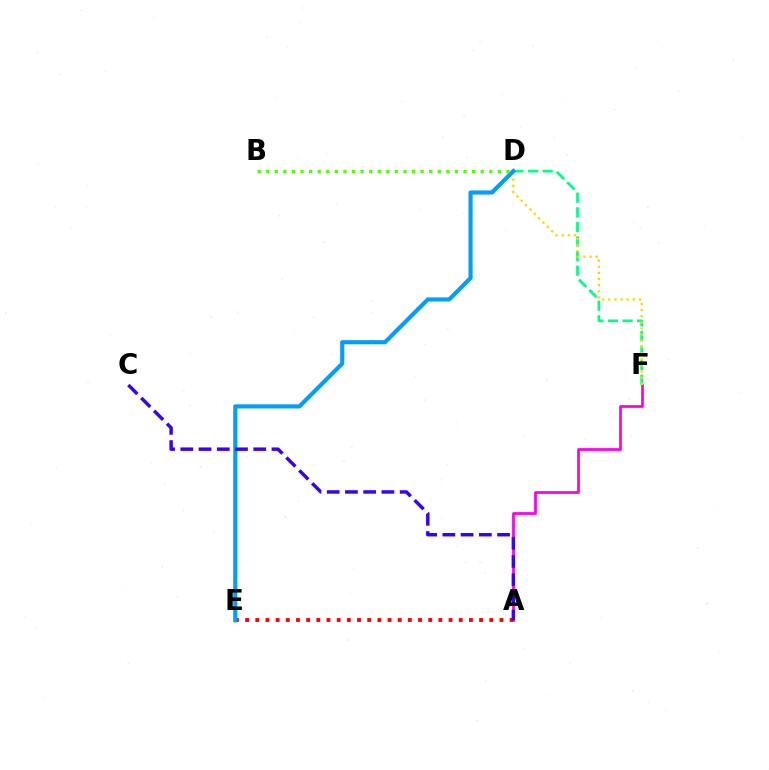{('A', 'F'): [{'color': '#ff00ed', 'line_style': 'solid', 'thickness': 1.98}], ('A', 'E'): [{'color': '#ff0000', 'line_style': 'dotted', 'thickness': 2.76}], ('D', 'F'): [{'color': '#00ff86', 'line_style': 'dashed', 'thickness': 1.98}, {'color': '#ffd500', 'line_style': 'dotted', 'thickness': 1.67}], ('D', 'E'): [{'color': '#009eff', 'line_style': 'solid', 'thickness': 2.98}], ('A', 'C'): [{'color': '#3700ff', 'line_style': 'dashed', 'thickness': 2.48}], ('B', 'D'): [{'color': '#4fff00', 'line_style': 'dotted', 'thickness': 2.33}]}